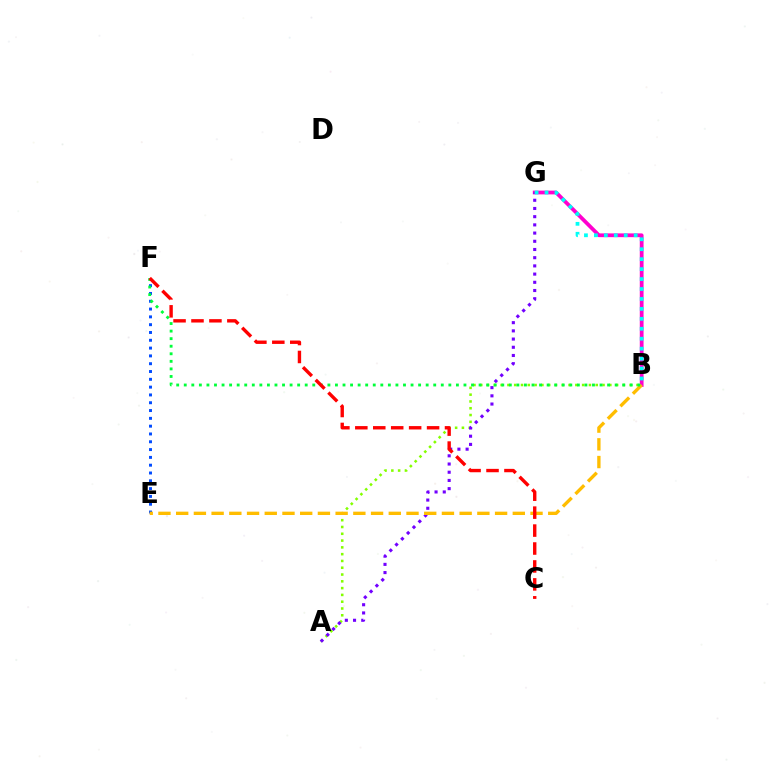{('A', 'B'): [{'color': '#84ff00', 'line_style': 'dotted', 'thickness': 1.85}], ('B', 'G'): [{'color': '#ff00cf', 'line_style': 'solid', 'thickness': 2.72}, {'color': '#00fff6', 'line_style': 'dotted', 'thickness': 2.7}], ('E', 'F'): [{'color': '#004bff', 'line_style': 'dotted', 'thickness': 2.12}], ('A', 'G'): [{'color': '#7200ff', 'line_style': 'dotted', 'thickness': 2.23}], ('B', 'E'): [{'color': '#ffbd00', 'line_style': 'dashed', 'thickness': 2.41}], ('B', 'F'): [{'color': '#00ff39', 'line_style': 'dotted', 'thickness': 2.05}], ('C', 'F'): [{'color': '#ff0000', 'line_style': 'dashed', 'thickness': 2.44}]}